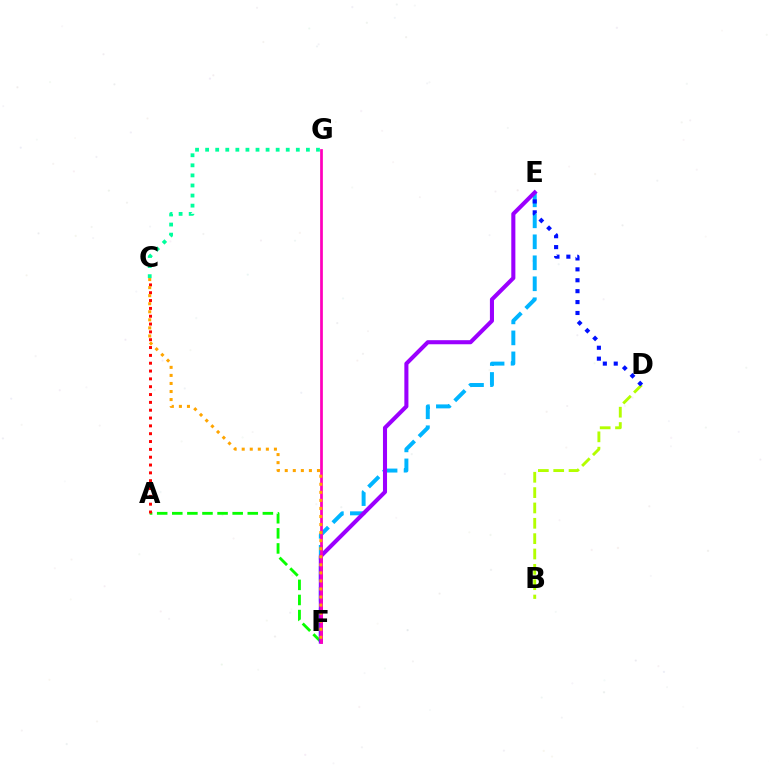{('A', 'F'): [{'color': '#08ff00', 'line_style': 'dashed', 'thickness': 2.05}], ('E', 'F'): [{'color': '#00b5ff', 'line_style': 'dashed', 'thickness': 2.85}, {'color': '#9b00ff', 'line_style': 'solid', 'thickness': 2.93}], ('A', 'C'): [{'color': '#ff0000', 'line_style': 'dotted', 'thickness': 2.13}], ('F', 'G'): [{'color': '#ff00bd', 'line_style': 'solid', 'thickness': 1.96}], ('B', 'D'): [{'color': '#b3ff00', 'line_style': 'dashed', 'thickness': 2.08}], ('C', 'F'): [{'color': '#ffa500', 'line_style': 'dotted', 'thickness': 2.19}], ('D', 'E'): [{'color': '#0010ff', 'line_style': 'dotted', 'thickness': 2.96}], ('C', 'G'): [{'color': '#00ff9d', 'line_style': 'dotted', 'thickness': 2.74}]}